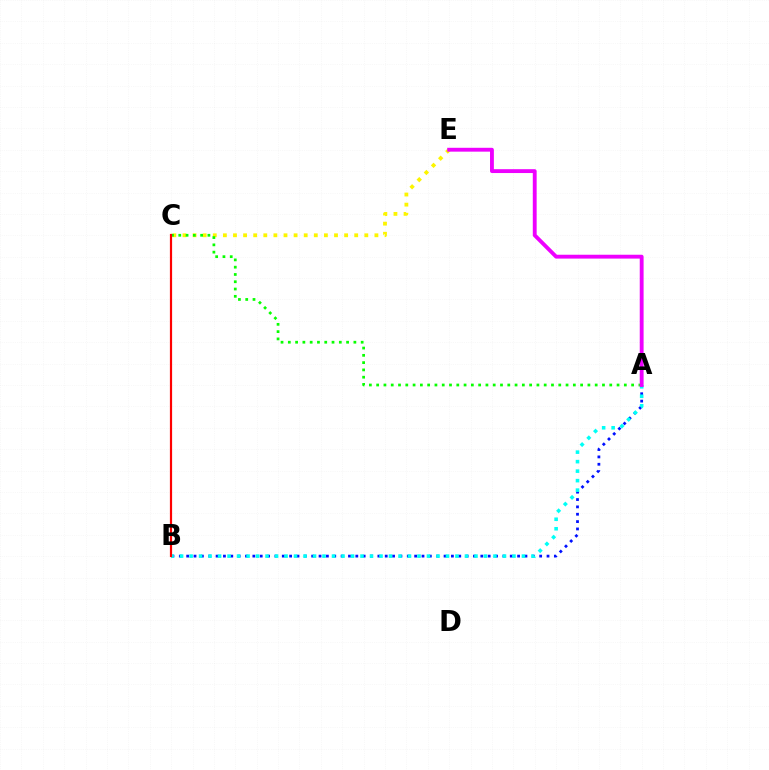{('A', 'B'): [{'color': '#0010ff', 'line_style': 'dotted', 'thickness': 2.0}, {'color': '#00fff6', 'line_style': 'dotted', 'thickness': 2.58}], ('C', 'E'): [{'color': '#fcf500', 'line_style': 'dotted', 'thickness': 2.74}], ('A', 'C'): [{'color': '#08ff00', 'line_style': 'dotted', 'thickness': 1.98}], ('B', 'C'): [{'color': '#ff0000', 'line_style': 'solid', 'thickness': 1.59}], ('A', 'E'): [{'color': '#ee00ff', 'line_style': 'solid', 'thickness': 2.78}]}